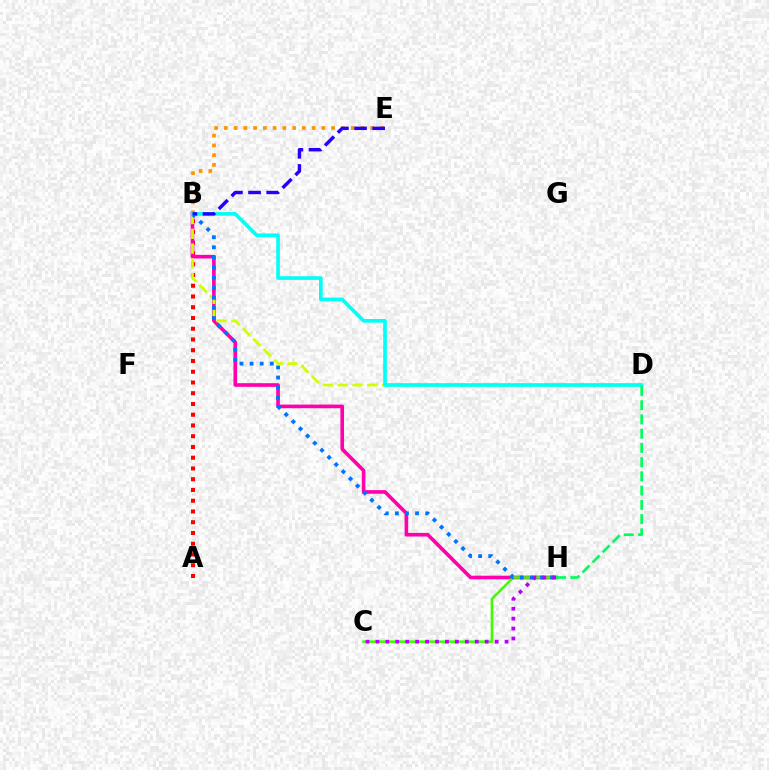{('B', 'E'): [{'color': '#ff9400', 'line_style': 'dotted', 'thickness': 2.65}, {'color': '#2500ff', 'line_style': 'dashed', 'thickness': 2.46}], ('A', 'B'): [{'color': '#ff0000', 'line_style': 'dotted', 'thickness': 2.92}], ('B', 'H'): [{'color': '#ff00ac', 'line_style': 'solid', 'thickness': 2.62}, {'color': '#0074ff', 'line_style': 'dotted', 'thickness': 2.74}], ('B', 'D'): [{'color': '#d1ff00', 'line_style': 'dashed', 'thickness': 2.01}, {'color': '#00fff6', 'line_style': 'solid', 'thickness': 2.63}], ('C', 'H'): [{'color': '#3dff00', 'line_style': 'solid', 'thickness': 1.86}, {'color': '#b900ff', 'line_style': 'dotted', 'thickness': 2.7}], ('D', 'H'): [{'color': '#00ff5c', 'line_style': 'dashed', 'thickness': 1.93}]}